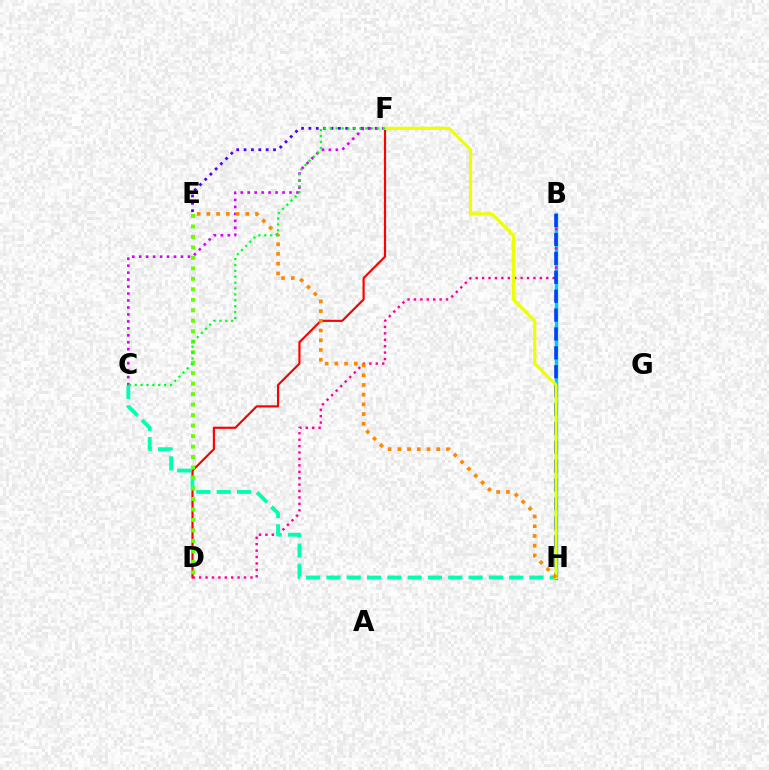{('E', 'F'): [{'color': '#4f00ff', 'line_style': 'dotted', 'thickness': 2.0}], ('C', 'F'): [{'color': '#d600ff', 'line_style': 'dotted', 'thickness': 1.89}, {'color': '#00ff27', 'line_style': 'dotted', 'thickness': 1.6}], ('B', 'H'): [{'color': '#00c7ff', 'line_style': 'solid', 'thickness': 2.47}, {'color': '#003fff', 'line_style': 'dashed', 'thickness': 2.57}], ('D', 'F'): [{'color': '#ff0000', 'line_style': 'solid', 'thickness': 1.56}], ('B', 'D'): [{'color': '#ff00a0', 'line_style': 'dotted', 'thickness': 1.74}], ('C', 'H'): [{'color': '#00ffaf', 'line_style': 'dashed', 'thickness': 2.76}], ('F', 'H'): [{'color': '#eeff00', 'line_style': 'solid', 'thickness': 2.3}], ('D', 'E'): [{'color': '#66ff00', 'line_style': 'dotted', 'thickness': 2.85}], ('E', 'H'): [{'color': '#ff8800', 'line_style': 'dotted', 'thickness': 2.64}]}